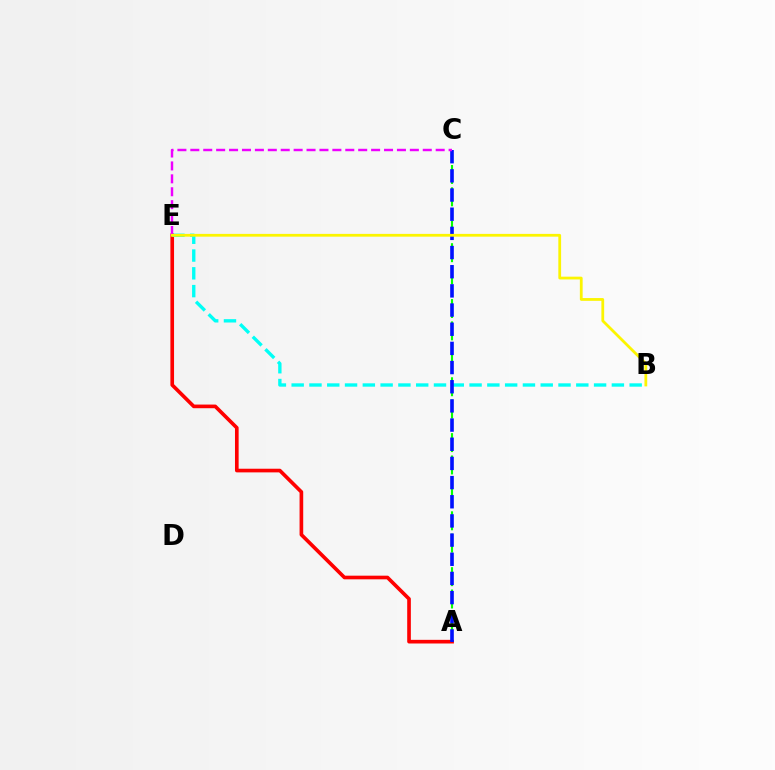{('A', 'E'): [{'color': '#ff0000', 'line_style': 'solid', 'thickness': 2.63}], ('A', 'C'): [{'color': '#08ff00', 'line_style': 'dashed', 'thickness': 1.52}, {'color': '#0010ff', 'line_style': 'dashed', 'thickness': 2.6}], ('B', 'E'): [{'color': '#00fff6', 'line_style': 'dashed', 'thickness': 2.42}, {'color': '#fcf500', 'line_style': 'solid', 'thickness': 2.0}], ('C', 'E'): [{'color': '#ee00ff', 'line_style': 'dashed', 'thickness': 1.75}]}